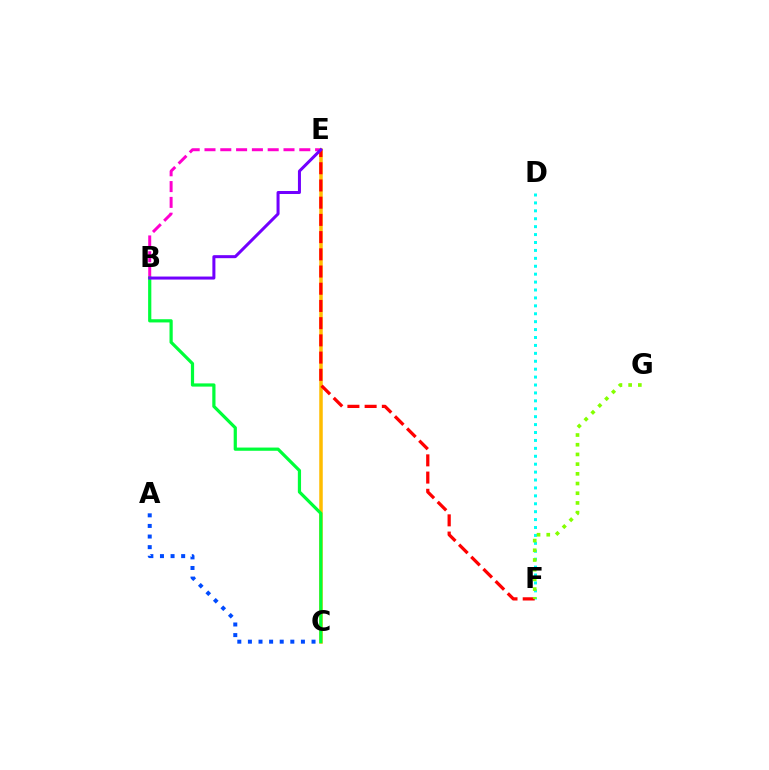{('A', 'C'): [{'color': '#004bff', 'line_style': 'dotted', 'thickness': 2.88}], ('D', 'F'): [{'color': '#00fff6', 'line_style': 'dotted', 'thickness': 2.15}], ('B', 'E'): [{'color': '#ff00cf', 'line_style': 'dashed', 'thickness': 2.15}, {'color': '#7200ff', 'line_style': 'solid', 'thickness': 2.17}], ('C', 'E'): [{'color': '#ffbd00', 'line_style': 'solid', 'thickness': 2.53}], ('B', 'C'): [{'color': '#00ff39', 'line_style': 'solid', 'thickness': 2.31}], ('E', 'F'): [{'color': '#ff0000', 'line_style': 'dashed', 'thickness': 2.34}], ('F', 'G'): [{'color': '#84ff00', 'line_style': 'dotted', 'thickness': 2.64}]}